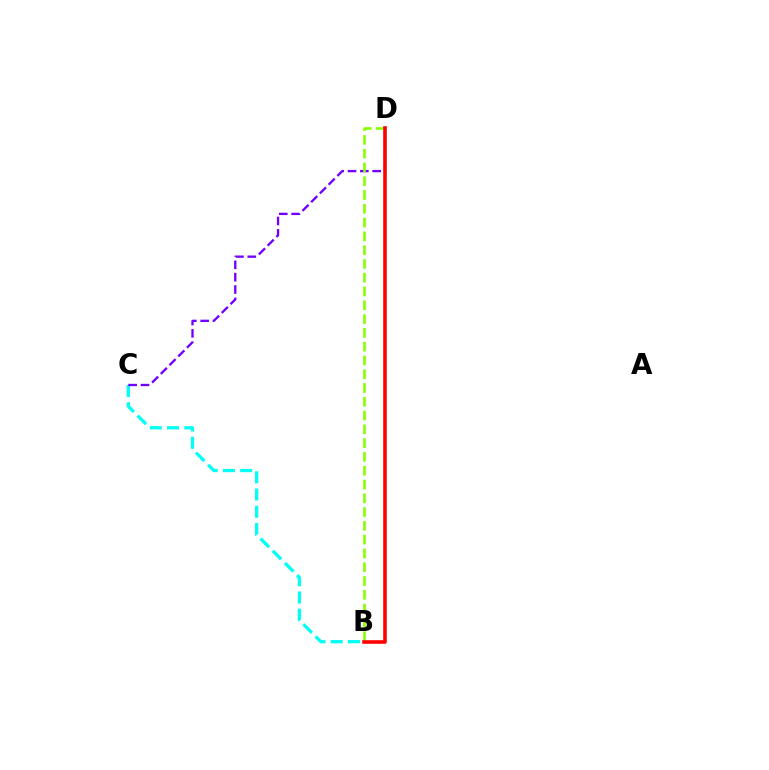{('B', 'C'): [{'color': '#00fff6', 'line_style': 'dashed', 'thickness': 2.34}], ('C', 'D'): [{'color': '#7200ff', 'line_style': 'dashed', 'thickness': 1.68}], ('B', 'D'): [{'color': '#84ff00', 'line_style': 'dashed', 'thickness': 1.87}, {'color': '#ff0000', 'line_style': 'solid', 'thickness': 2.57}]}